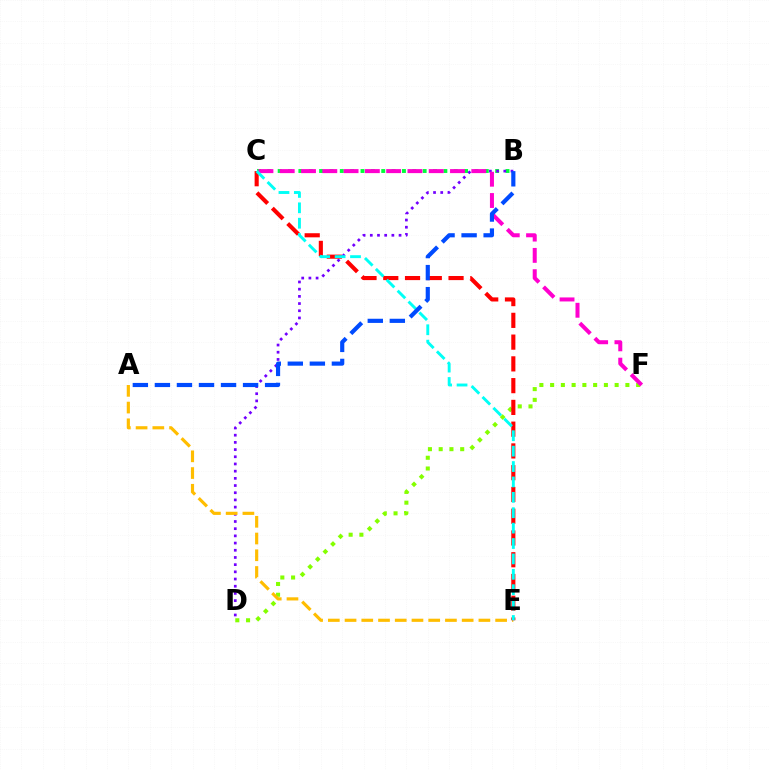{('B', 'C'): [{'color': '#00ff39', 'line_style': 'dotted', 'thickness': 2.81}], ('B', 'D'): [{'color': '#7200ff', 'line_style': 'dotted', 'thickness': 1.95}], ('D', 'F'): [{'color': '#84ff00', 'line_style': 'dotted', 'thickness': 2.92}], ('A', 'E'): [{'color': '#ffbd00', 'line_style': 'dashed', 'thickness': 2.27}], ('C', 'E'): [{'color': '#ff0000', 'line_style': 'dashed', 'thickness': 2.96}, {'color': '#00fff6', 'line_style': 'dashed', 'thickness': 2.09}], ('C', 'F'): [{'color': '#ff00cf', 'line_style': 'dashed', 'thickness': 2.89}], ('A', 'B'): [{'color': '#004bff', 'line_style': 'dashed', 'thickness': 2.99}]}